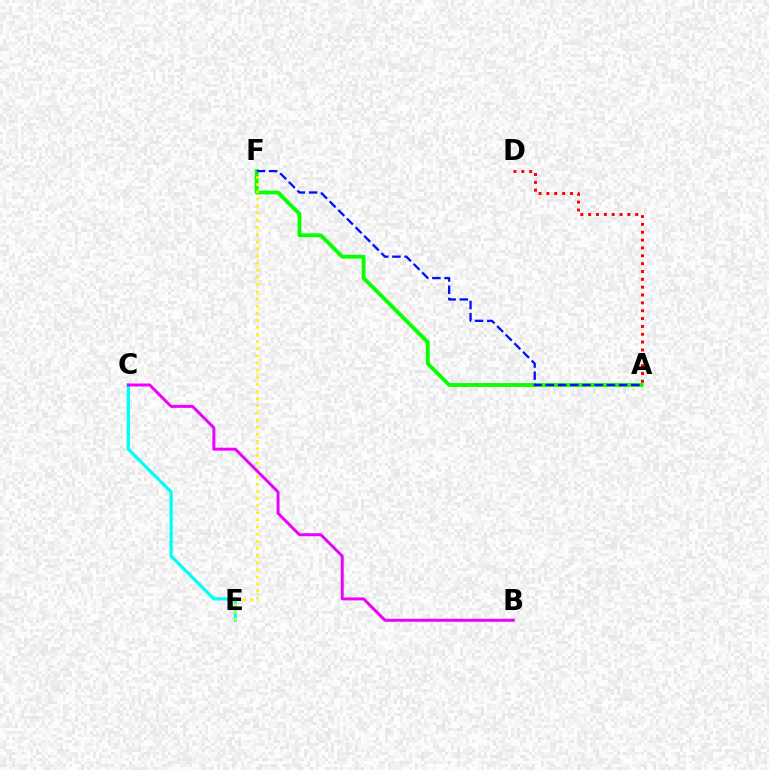{('A', 'F'): [{'color': '#08ff00', 'line_style': 'solid', 'thickness': 2.77}, {'color': '#0010ff', 'line_style': 'dashed', 'thickness': 1.66}], ('A', 'D'): [{'color': '#ff0000', 'line_style': 'dotted', 'thickness': 2.13}], ('C', 'E'): [{'color': '#00fff6', 'line_style': 'solid', 'thickness': 2.35}], ('E', 'F'): [{'color': '#fcf500', 'line_style': 'dotted', 'thickness': 1.94}], ('B', 'C'): [{'color': '#ee00ff', 'line_style': 'solid', 'thickness': 2.14}]}